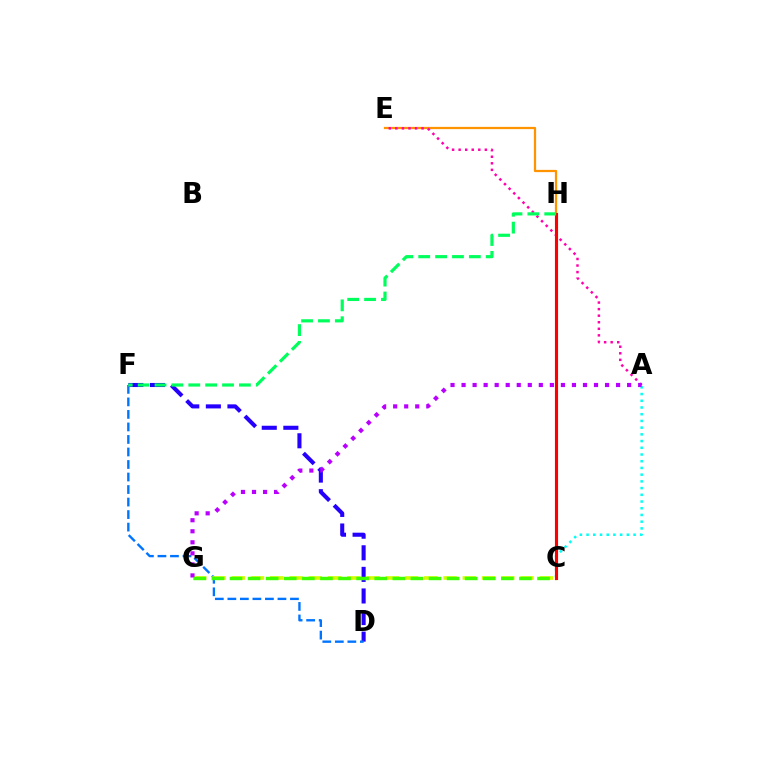{('E', 'H'): [{'color': '#ff9400', 'line_style': 'solid', 'thickness': 1.62}], ('D', 'F'): [{'color': '#2500ff', 'line_style': 'dashed', 'thickness': 2.93}, {'color': '#0074ff', 'line_style': 'dashed', 'thickness': 1.7}], ('C', 'G'): [{'color': '#d1ff00', 'line_style': 'dashed', 'thickness': 2.62}, {'color': '#3dff00', 'line_style': 'dashed', 'thickness': 2.46}], ('A', 'C'): [{'color': '#00fff6', 'line_style': 'dotted', 'thickness': 1.82}], ('A', 'E'): [{'color': '#ff00ac', 'line_style': 'dotted', 'thickness': 1.78}], ('A', 'G'): [{'color': '#b900ff', 'line_style': 'dotted', 'thickness': 3.0}], ('C', 'H'): [{'color': '#ff0000', 'line_style': 'solid', 'thickness': 2.25}], ('F', 'H'): [{'color': '#00ff5c', 'line_style': 'dashed', 'thickness': 2.29}]}